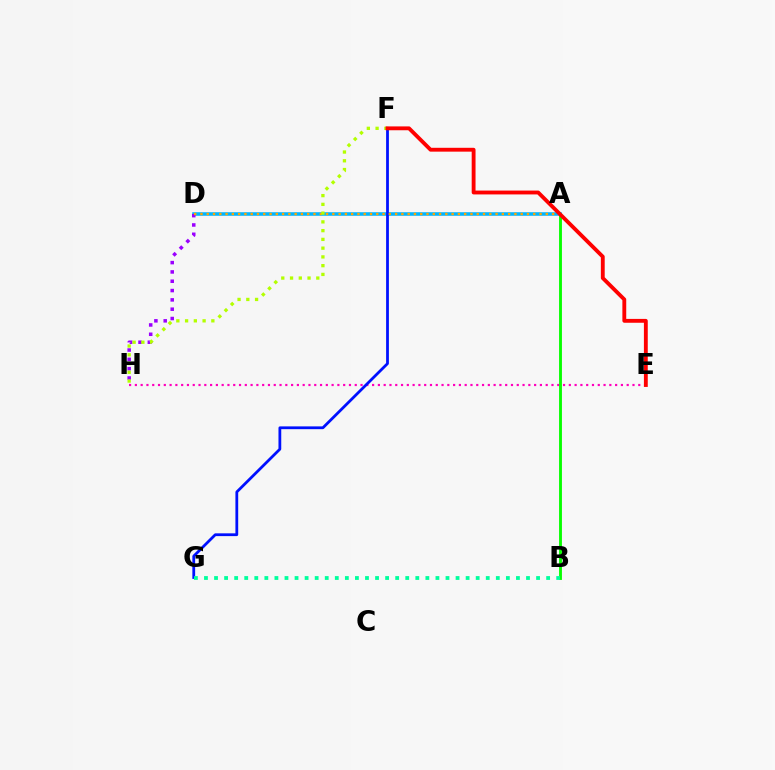{('A', 'D'): [{'color': '#00b5ff', 'line_style': 'solid', 'thickness': 2.56}, {'color': '#ffa500', 'line_style': 'dotted', 'thickness': 1.71}], ('E', 'H'): [{'color': '#ff00bd', 'line_style': 'dotted', 'thickness': 1.57}], ('F', 'G'): [{'color': '#0010ff', 'line_style': 'solid', 'thickness': 2.0}], ('D', 'H'): [{'color': '#9b00ff', 'line_style': 'dotted', 'thickness': 2.53}], ('A', 'B'): [{'color': '#08ff00', 'line_style': 'solid', 'thickness': 2.06}], ('F', 'H'): [{'color': '#b3ff00', 'line_style': 'dotted', 'thickness': 2.38}], ('E', 'F'): [{'color': '#ff0000', 'line_style': 'solid', 'thickness': 2.77}], ('B', 'G'): [{'color': '#00ff9d', 'line_style': 'dotted', 'thickness': 2.73}]}